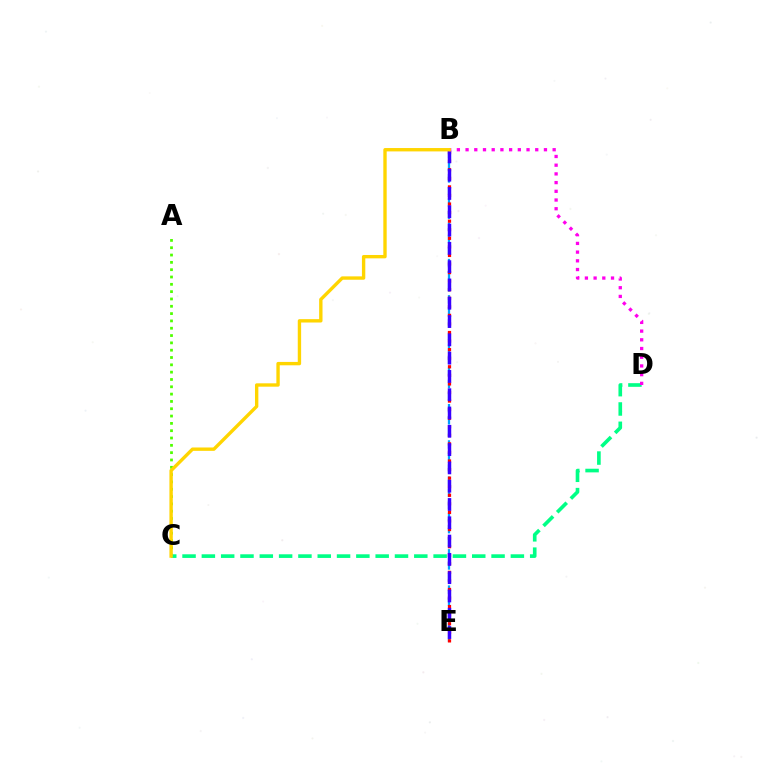{('A', 'C'): [{'color': '#4fff00', 'line_style': 'dotted', 'thickness': 1.99}], ('C', 'D'): [{'color': '#00ff86', 'line_style': 'dashed', 'thickness': 2.62}], ('B', 'E'): [{'color': '#009eff', 'line_style': 'dashed', 'thickness': 1.64}, {'color': '#ff0000', 'line_style': 'dotted', 'thickness': 2.33}, {'color': '#3700ff', 'line_style': 'dashed', 'thickness': 2.49}], ('B', 'D'): [{'color': '#ff00ed', 'line_style': 'dotted', 'thickness': 2.37}], ('B', 'C'): [{'color': '#ffd500', 'line_style': 'solid', 'thickness': 2.43}]}